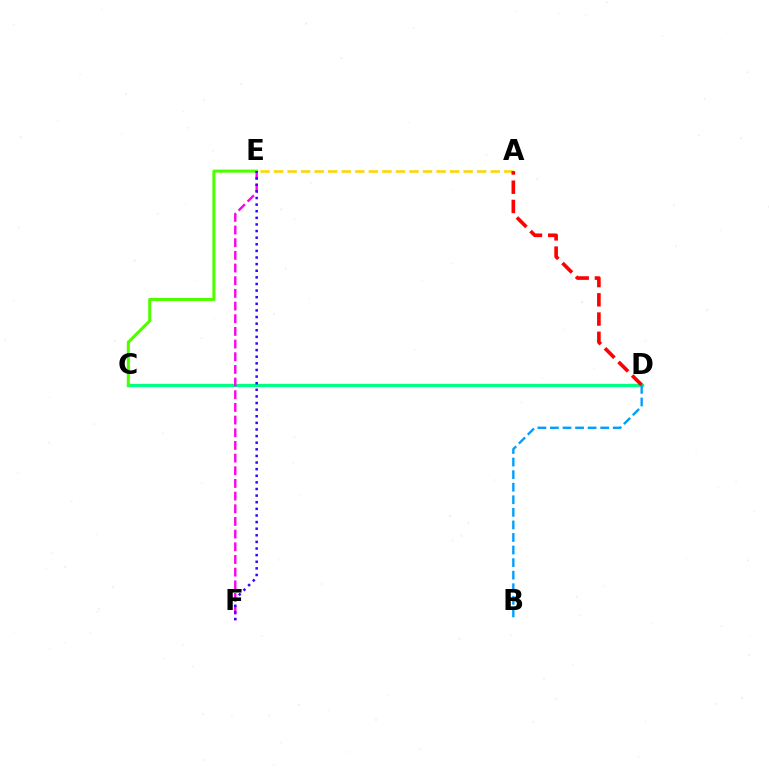{('C', 'D'): [{'color': '#00ff86', 'line_style': 'solid', 'thickness': 2.37}], ('C', 'E'): [{'color': '#4fff00', 'line_style': 'solid', 'thickness': 2.2}], ('A', 'E'): [{'color': '#ffd500', 'line_style': 'dashed', 'thickness': 1.84}], ('E', 'F'): [{'color': '#ff00ed', 'line_style': 'dashed', 'thickness': 1.72}, {'color': '#3700ff', 'line_style': 'dotted', 'thickness': 1.8}], ('A', 'D'): [{'color': '#ff0000', 'line_style': 'dashed', 'thickness': 2.61}], ('B', 'D'): [{'color': '#009eff', 'line_style': 'dashed', 'thickness': 1.71}]}